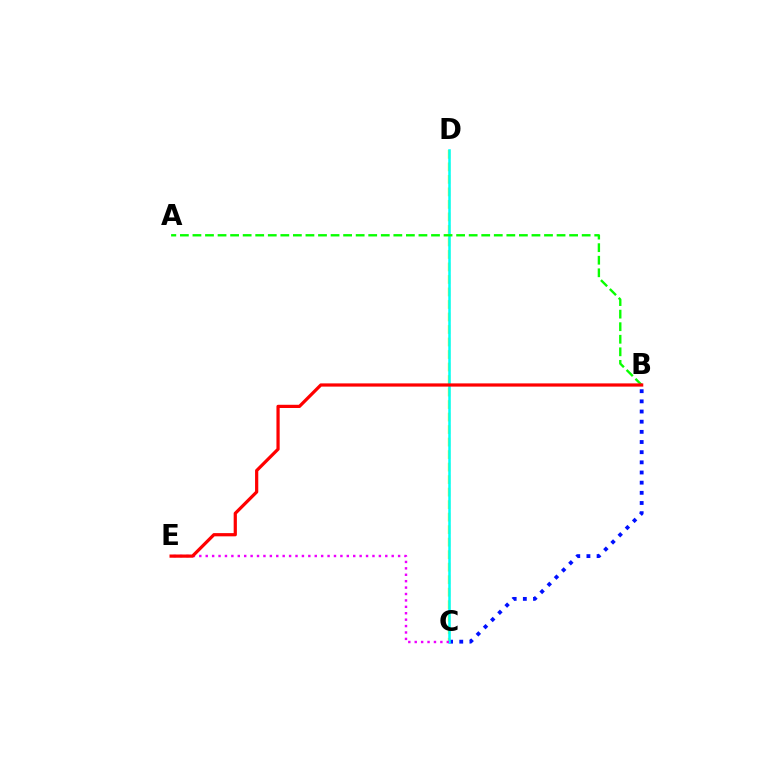{('C', 'D'): [{'color': '#fcf500', 'line_style': 'dashed', 'thickness': 1.7}, {'color': '#00fff6', 'line_style': 'solid', 'thickness': 1.83}], ('B', 'C'): [{'color': '#0010ff', 'line_style': 'dotted', 'thickness': 2.76}], ('C', 'E'): [{'color': '#ee00ff', 'line_style': 'dotted', 'thickness': 1.74}], ('A', 'B'): [{'color': '#08ff00', 'line_style': 'dashed', 'thickness': 1.71}], ('B', 'E'): [{'color': '#ff0000', 'line_style': 'solid', 'thickness': 2.32}]}